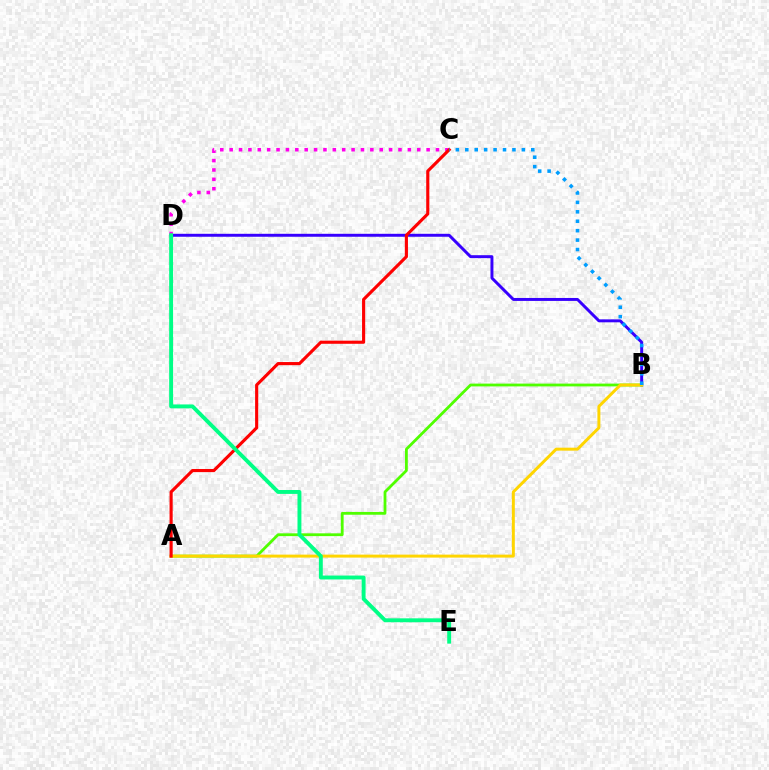{('B', 'D'): [{'color': '#3700ff', 'line_style': 'solid', 'thickness': 2.13}], ('C', 'D'): [{'color': '#ff00ed', 'line_style': 'dotted', 'thickness': 2.55}], ('A', 'B'): [{'color': '#4fff00', 'line_style': 'solid', 'thickness': 2.02}, {'color': '#ffd500', 'line_style': 'solid', 'thickness': 2.14}], ('A', 'C'): [{'color': '#ff0000', 'line_style': 'solid', 'thickness': 2.25}], ('B', 'C'): [{'color': '#009eff', 'line_style': 'dotted', 'thickness': 2.56}], ('D', 'E'): [{'color': '#00ff86', 'line_style': 'solid', 'thickness': 2.81}]}